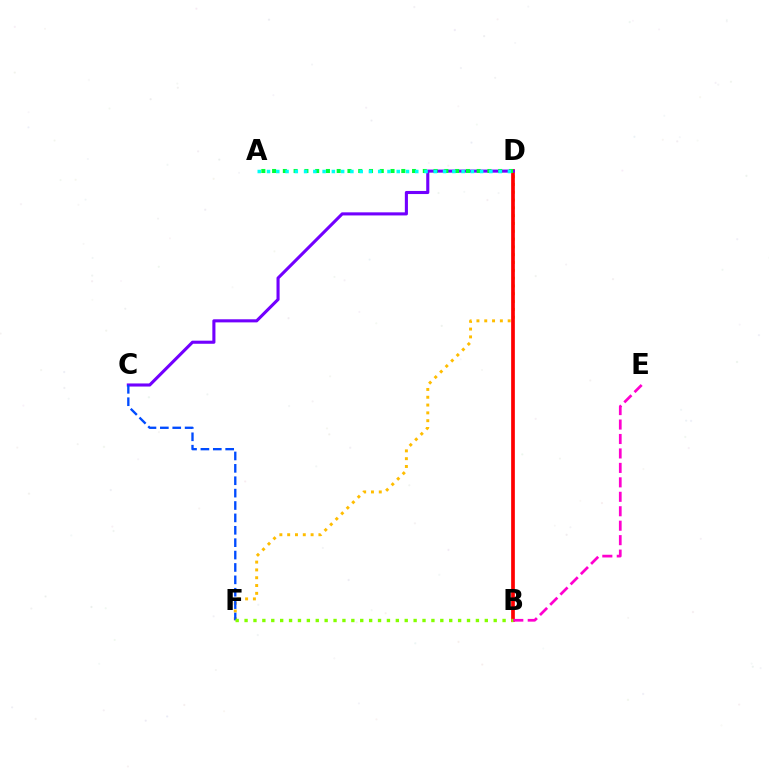{('D', 'F'): [{'color': '#ffbd00', 'line_style': 'dotted', 'thickness': 2.12}], ('B', 'D'): [{'color': '#ff0000', 'line_style': 'solid', 'thickness': 2.67}], ('C', 'D'): [{'color': '#7200ff', 'line_style': 'solid', 'thickness': 2.23}], ('C', 'F'): [{'color': '#004bff', 'line_style': 'dashed', 'thickness': 1.68}], ('A', 'D'): [{'color': '#00ff39', 'line_style': 'dotted', 'thickness': 2.93}, {'color': '#00fff6', 'line_style': 'dotted', 'thickness': 2.52}], ('B', 'F'): [{'color': '#84ff00', 'line_style': 'dotted', 'thickness': 2.42}], ('B', 'E'): [{'color': '#ff00cf', 'line_style': 'dashed', 'thickness': 1.96}]}